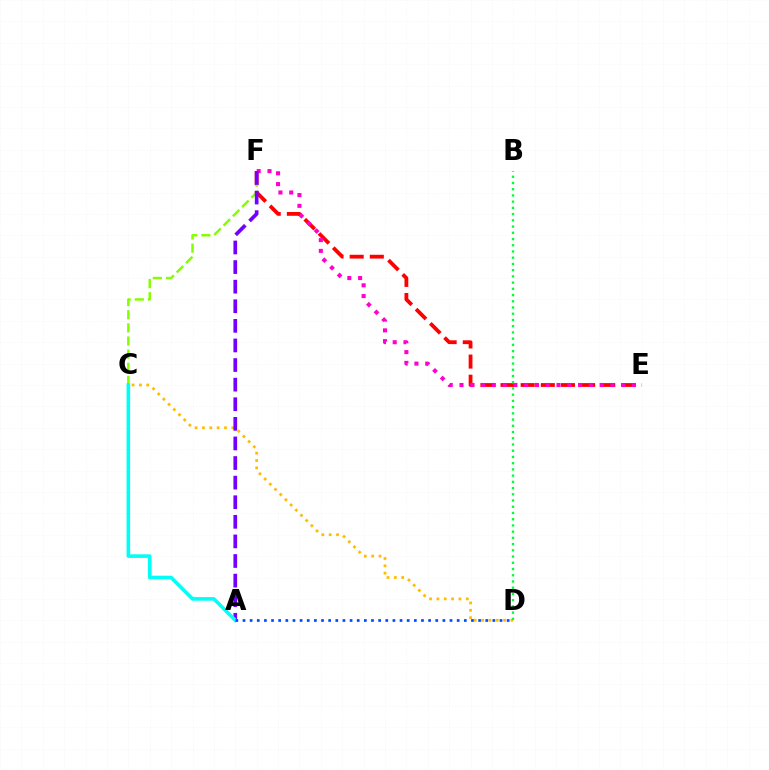{('C', 'D'): [{'color': '#ffbd00', 'line_style': 'dotted', 'thickness': 1.99}], ('E', 'F'): [{'color': '#ff0000', 'line_style': 'dashed', 'thickness': 2.74}, {'color': '#ff00cf', 'line_style': 'dotted', 'thickness': 2.93}], ('C', 'F'): [{'color': '#84ff00', 'line_style': 'dashed', 'thickness': 1.78}], ('A', 'F'): [{'color': '#7200ff', 'line_style': 'dashed', 'thickness': 2.66}], ('A', 'C'): [{'color': '#00fff6', 'line_style': 'solid', 'thickness': 2.59}], ('A', 'D'): [{'color': '#004bff', 'line_style': 'dotted', 'thickness': 1.94}], ('B', 'D'): [{'color': '#00ff39', 'line_style': 'dotted', 'thickness': 1.69}]}